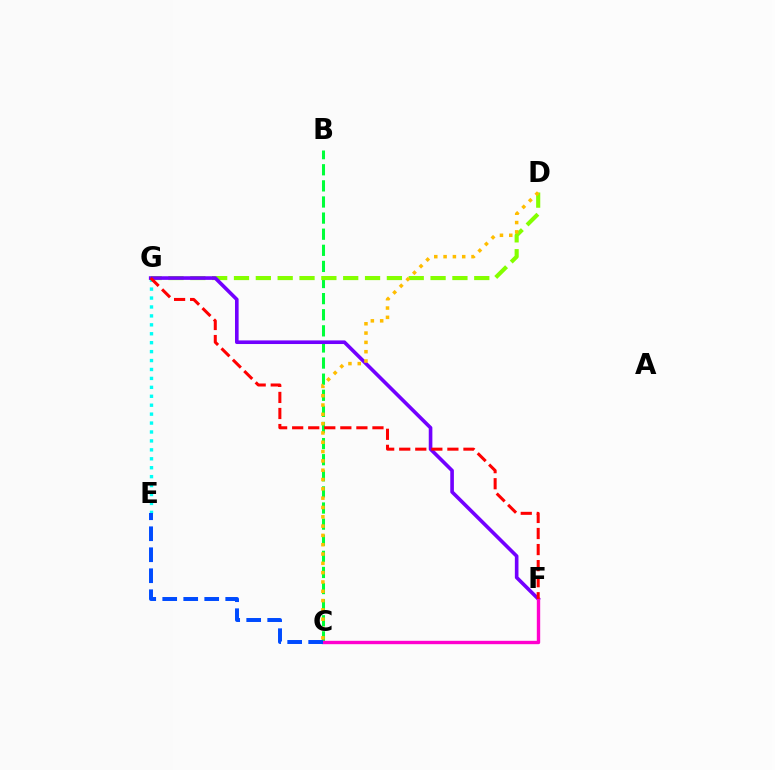{('E', 'G'): [{'color': '#00fff6', 'line_style': 'dotted', 'thickness': 2.43}], ('B', 'C'): [{'color': '#00ff39', 'line_style': 'dashed', 'thickness': 2.19}], ('D', 'G'): [{'color': '#84ff00', 'line_style': 'dashed', 'thickness': 2.97}], ('F', 'G'): [{'color': '#7200ff', 'line_style': 'solid', 'thickness': 2.61}, {'color': '#ff0000', 'line_style': 'dashed', 'thickness': 2.18}], ('C', 'F'): [{'color': '#ff00cf', 'line_style': 'solid', 'thickness': 2.42}], ('C', 'D'): [{'color': '#ffbd00', 'line_style': 'dotted', 'thickness': 2.53}], ('C', 'E'): [{'color': '#004bff', 'line_style': 'dashed', 'thickness': 2.85}]}